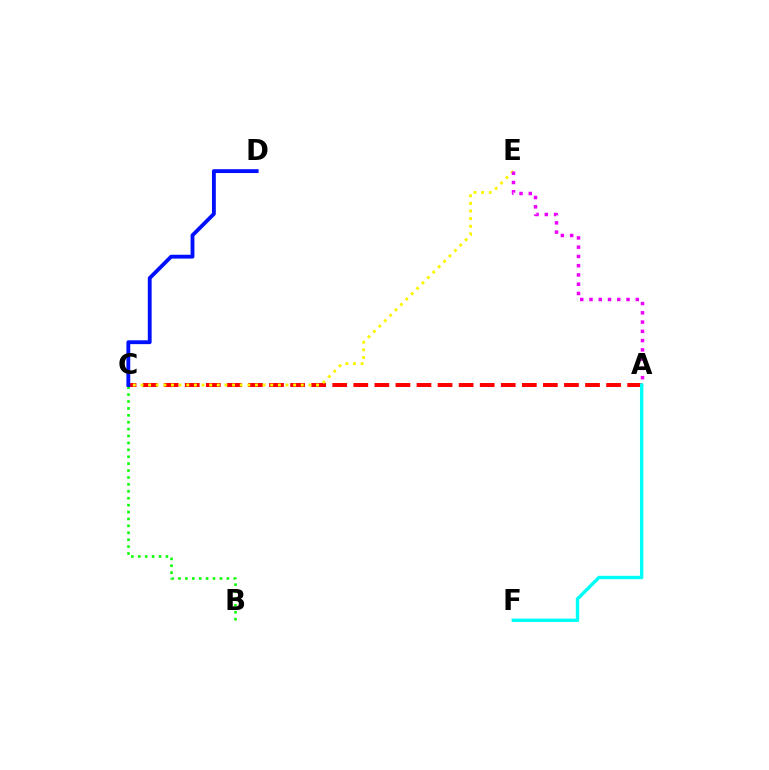{('A', 'C'): [{'color': '#ff0000', 'line_style': 'dashed', 'thickness': 2.86}], ('B', 'C'): [{'color': '#08ff00', 'line_style': 'dotted', 'thickness': 1.88}], ('C', 'D'): [{'color': '#0010ff', 'line_style': 'solid', 'thickness': 2.76}], ('C', 'E'): [{'color': '#fcf500', 'line_style': 'dotted', 'thickness': 2.07}], ('A', 'E'): [{'color': '#ee00ff', 'line_style': 'dotted', 'thickness': 2.52}], ('A', 'F'): [{'color': '#00fff6', 'line_style': 'solid', 'thickness': 2.45}]}